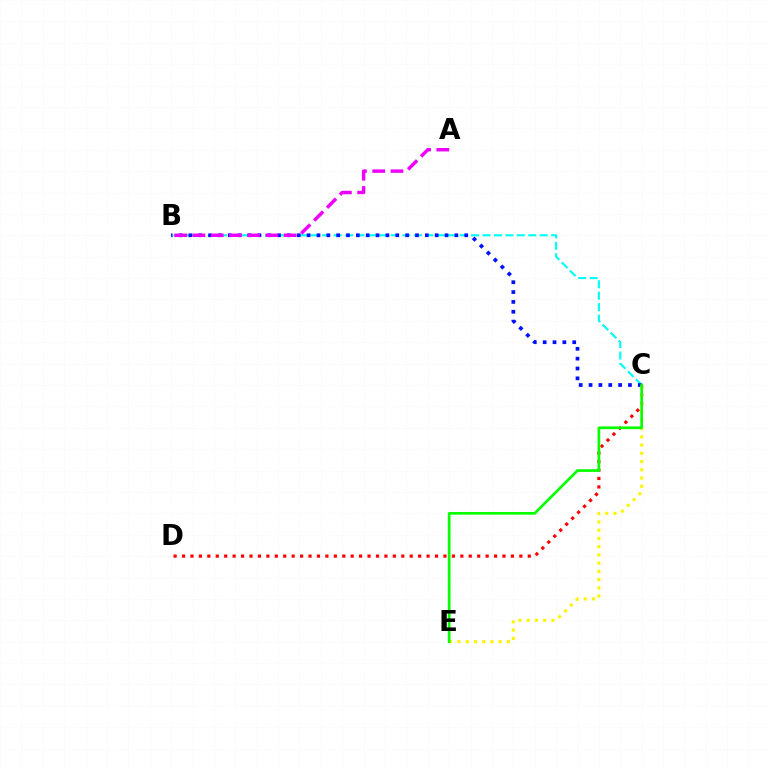{('C', 'D'): [{'color': '#ff0000', 'line_style': 'dotted', 'thickness': 2.29}], ('B', 'C'): [{'color': '#00fff6', 'line_style': 'dashed', 'thickness': 1.56}, {'color': '#0010ff', 'line_style': 'dotted', 'thickness': 2.68}], ('A', 'B'): [{'color': '#ee00ff', 'line_style': 'dashed', 'thickness': 2.48}], ('C', 'E'): [{'color': '#fcf500', 'line_style': 'dotted', 'thickness': 2.24}, {'color': '#08ff00', 'line_style': 'solid', 'thickness': 1.95}]}